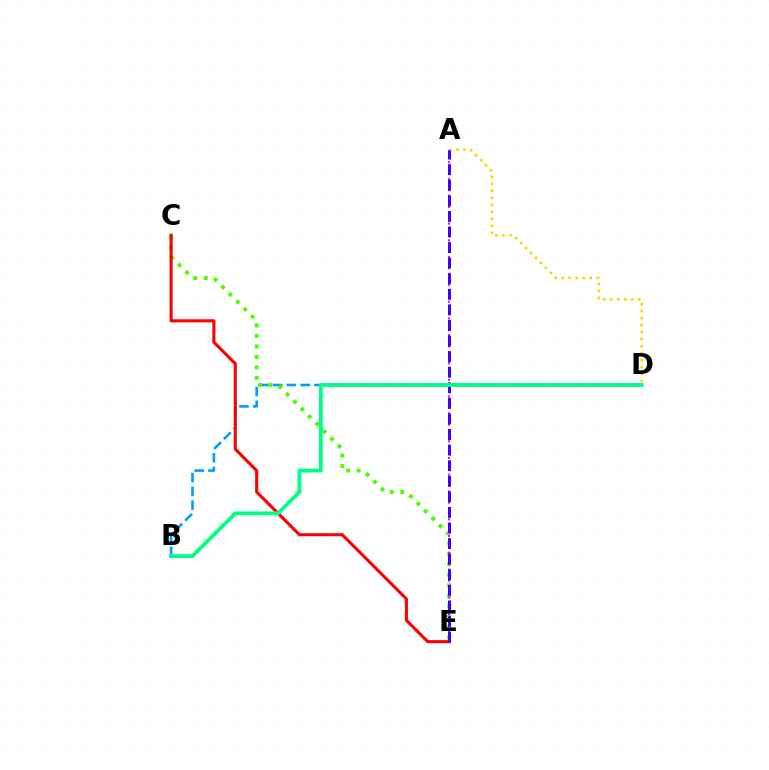{('B', 'D'): [{'color': '#009eff', 'line_style': 'dashed', 'thickness': 1.87}, {'color': '#00ff86', 'line_style': 'solid', 'thickness': 2.77}], ('C', 'E'): [{'color': '#4fff00', 'line_style': 'dotted', 'thickness': 2.85}, {'color': '#ff0000', 'line_style': 'solid', 'thickness': 2.23}], ('A', 'D'): [{'color': '#ffd500', 'line_style': 'dotted', 'thickness': 1.9}], ('A', 'E'): [{'color': '#ff00ed', 'line_style': 'dotted', 'thickness': 1.52}, {'color': '#3700ff', 'line_style': 'dashed', 'thickness': 2.12}]}